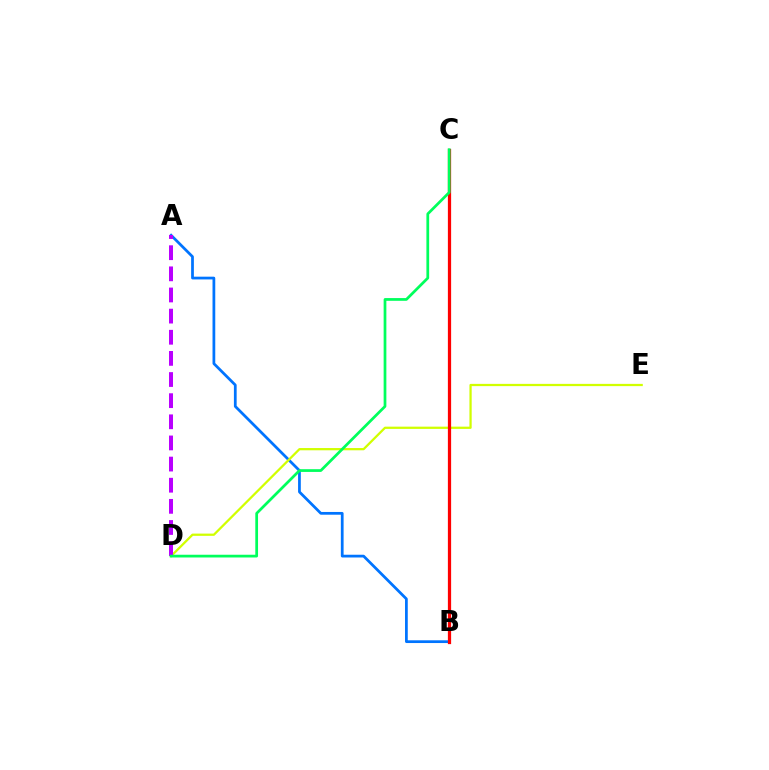{('A', 'B'): [{'color': '#0074ff', 'line_style': 'solid', 'thickness': 1.98}], ('D', 'E'): [{'color': '#d1ff00', 'line_style': 'solid', 'thickness': 1.62}], ('B', 'C'): [{'color': '#ff0000', 'line_style': 'solid', 'thickness': 2.33}], ('A', 'D'): [{'color': '#b900ff', 'line_style': 'dashed', 'thickness': 2.87}], ('C', 'D'): [{'color': '#00ff5c', 'line_style': 'solid', 'thickness': 1.97}]}